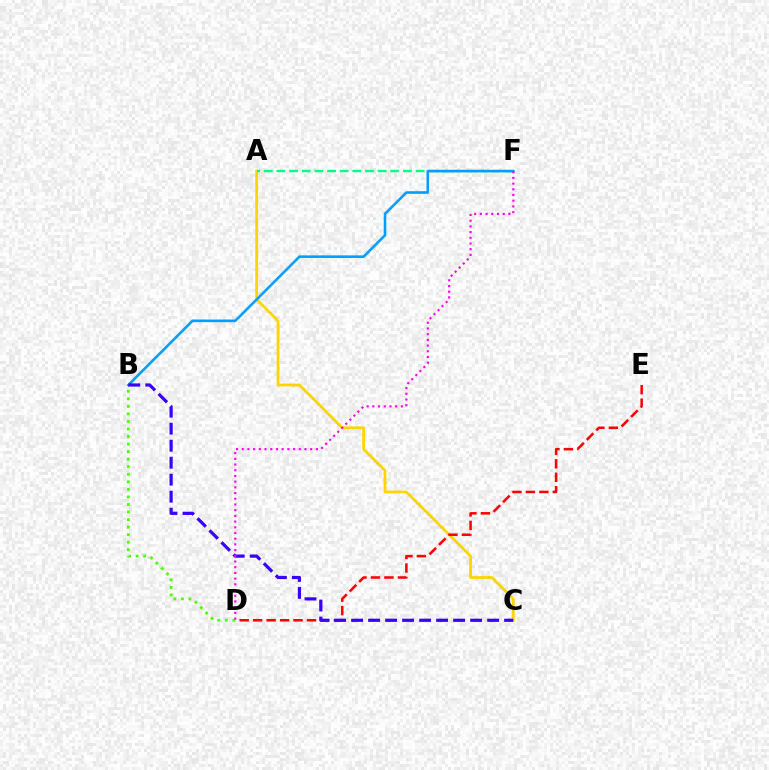{('A', 'C'): [{'color': '#ffd500', 'line_style': 'solid', 'thickness': 2.02}], ('D', 'E'): [{'color': '#ff0000', 'line_style': 'dashed', 'thickness': 1.83}], ('A', 'F'): [{'color': '#00ff86', 'line_style': 'dashed', 'thickness': 1.72}], ('B', 'D'): [{'color': '#4fff00', 'line_style': 'dotted', 'thickness': 2.05}], ('B', 'F'): [{'color': '#009eff', 'line_style': 'solid', 'thickness': 1.86}], ('B', 'C'): [{'color': '#3700ff', 'line_style': 'dashed', 'thickness': 2.31}], ('D', 'F'): [{'color': '#ff00ed', 'line_style': 'dotted', 'thickness': 1.55}]}